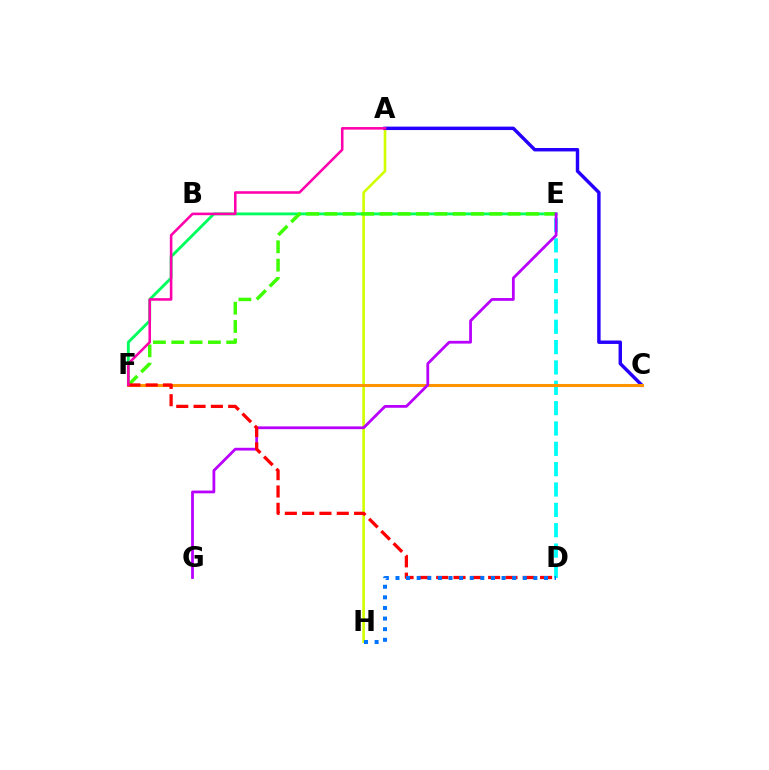{('E', 'F'): [{'color': '#00ff5c', 'line_style': 'solid', 'thickness': 2.05}, {'color': '#3dff00', 'line_style': 'dashed', 'thickness': 2.49}], ('A', 'H'): [{'color': '#d1ff00', 'line_style': 'solid', 'thickness': 1.89}], ('A', 'C'): [{'color': '#2500ff', 'line_style': 'solid', 'thickness': 2.47}], ('D', 'E'): [{'color': '#00fff6', 'line_style': 'dashed', 'thickness': 2.76}], ('C', 'F'): [{'color': '#ff9400', 'line_style': 'solid', 'thickness': 2.2}], ('E', 'G'): [{'color': '#b900ff', 'line_style': 'solid', 'thickness': 2.0}], ('D', 'F'): [{'color': '#ff0000', 'line_style': 'dashed', 'thickness': 2.35}], ('A', 'F'): [{'color': '#ff00ac', 'line_style': 'solid', 'thickness': 1.85}], ('D', 'H'): [{'color': '#0074ff', 'line_style': 'dotted', 'thickness': 2.88}]}